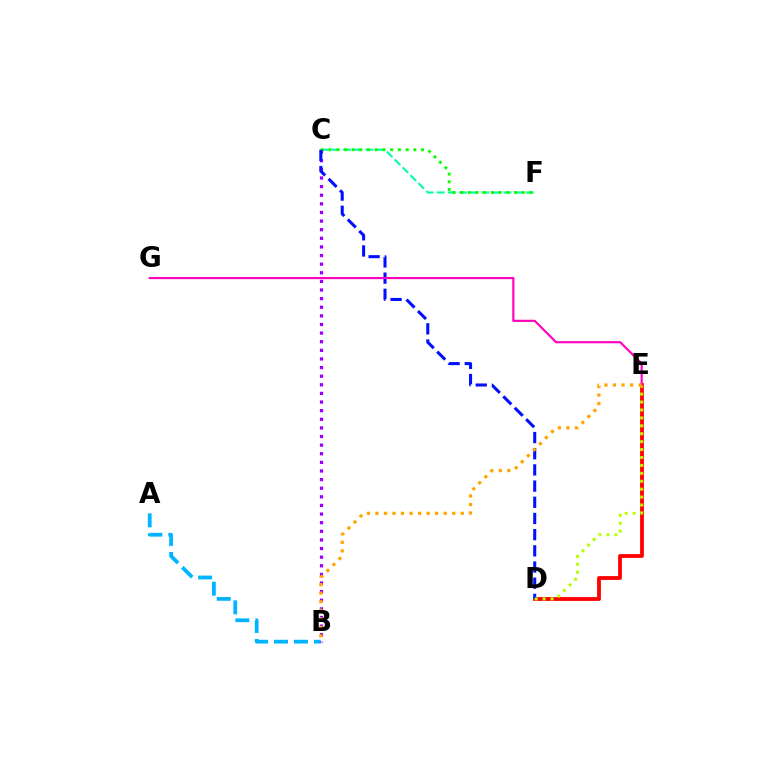{('D', 'E'): [{'color': '#ff0000', 'line_style': 'solid', 'thickness': 2.73}, {'color': '#b3ff00', 'line_style': 'dotted', 'thickness': 2.15}], ('A', 'B'): [{'color': '#00b5ff', 'line_style': 'dashed', 'thickness': 2.72}], ('C', 'F'): [{'color': '#00ff9d', 'line_style': 'dashed', 'thickness': 1.51}, {'color': '#08ff00', 'line_style': 'dotted', 'thickness': 2.09}], ('B', 'C'): [{'color': '#9b00ff', 'line_style': 'dotted', 'thickness': 2.34}], ('C', 'D'): [{'color': '#0010ff', 'line_style': 'dashed', 'thickness': 2.2}], ('E', 'G'): [{'color': '#ff00bd', 'line_style': 'solid', 'thickness': 1.54}], ('B', 'E'): [{'color': '#ffa500', 'line_style': 'dotted', 'thickness': 2.32}]}